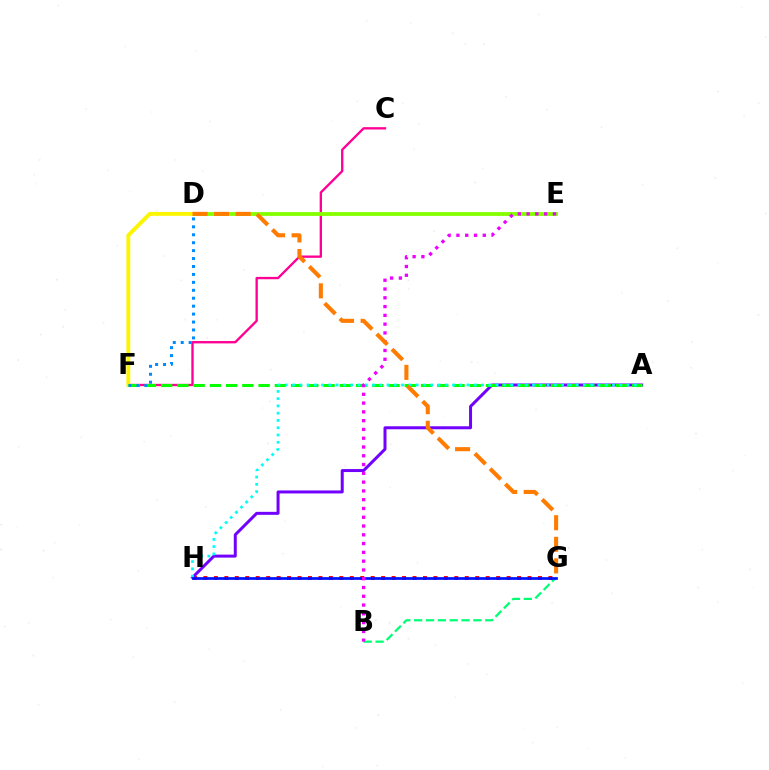{('B', 'G'): [{'color': '#00ff74', 'line_style': 'dashed', 'thickness': 1.61}], ('G', 'H'): [{'color': '#ff0000', 'line_style': 'dotted', 'thickness': 2.84}, {'color': '#0010ff', 'line_style': 'solid', 'thickness': 1.95}], ('C', 'F'): [{'color': '#ff0094', 'line_style': 'solid', 'thickness': 1.68}], ('D', 'E'): [{'color': '#84ff00', 'line_style': 'solid', 'thickness': 2.76}], ('A', 'H'): [{'color': '#7200ff', 'line_style': 'solid', 'thickness': 2.15}, {'color': '#00fff6', 'line_style': 'dotted', 'thickness': 1.98}], ('D', 'F'): [{'color': '#fcf500', 'line_style': 'solid', 'thickness': 2.79}, {'color': '#008cff', 'line_style': 'dotted', 'thickness': 2.16}], ('A', 'F'): [{'color': '#08ff00', 'line_style': 'dashed', 'thickness': 2.21}], ('B', 'E'): [{'color': '#ee00ff', 'line_style': 'dotted', 'thickness': 2.39}], ('D', 'G'): [{'color': '#ff7c00', 'line_style': 'dashed', 'thickness': 2.93}]}